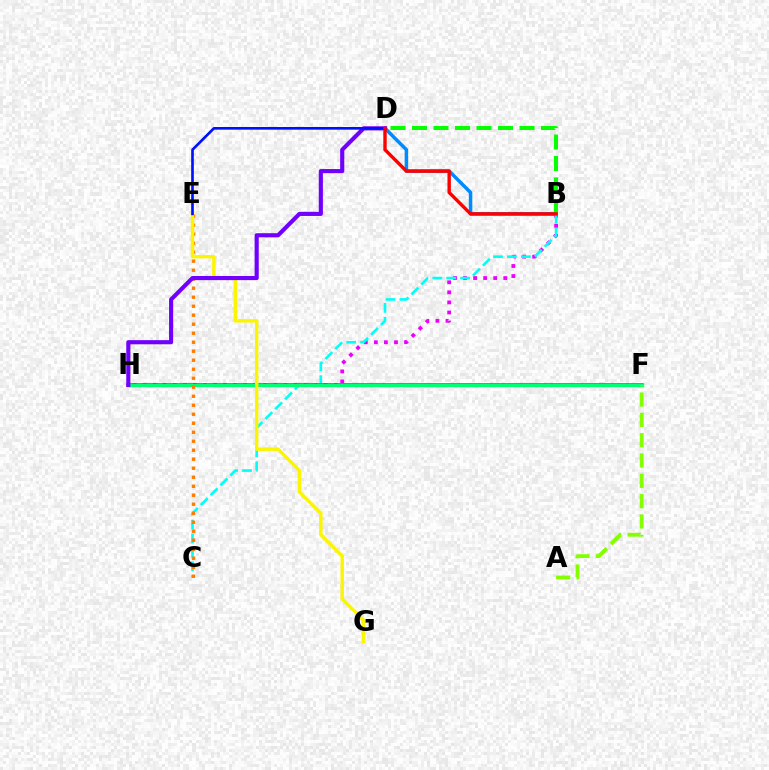{('B', 'H'): [{'color': '#ee00ff', 'line_style': 'dotted', 'thickness': 2.73}], ('B', 'D'): [{'color': '#008cff', 'line_style': 'solid', 'thickness': 2.52}, {'color': '#08ff00', 'line_style': 'dashed', 'thickness': 2.92}, {'color': '#ff0000', 'line_style': 'solid', 'thickness': 2.45}], ('B', 'C'): [{'color': '#00fff6', 'line_style': 'dashed', 'thickness': 1.89}], ('F', 'H'): [{'color': '#ff0094', 'line_style': 'solid', 'thickness': 2.54}, {'color': '#00ff74', 'line_style': 'solid', 'thickness': 2.43}], ('C', 'E'): [{'color': '#ff7c00', 'line_style': 'dotted', 'thickness': 2.45}], ('E', 'G'): [{'color': '#fcf500', 'line_style': 'solid', 'thickness': 2.46}], ('D', 'H'): [{'color': '#7200ff', 'line_style': 'solid', 'thickness': 2.98}], ('D', 'E'): [{'color': '#0010ff', 'line_style': 'solid', 'thickness': 1.91}], ('A', 'F'): [{'color': '#84ff00', 'line_style': 'dashed', 'thickness': 2.76}]}